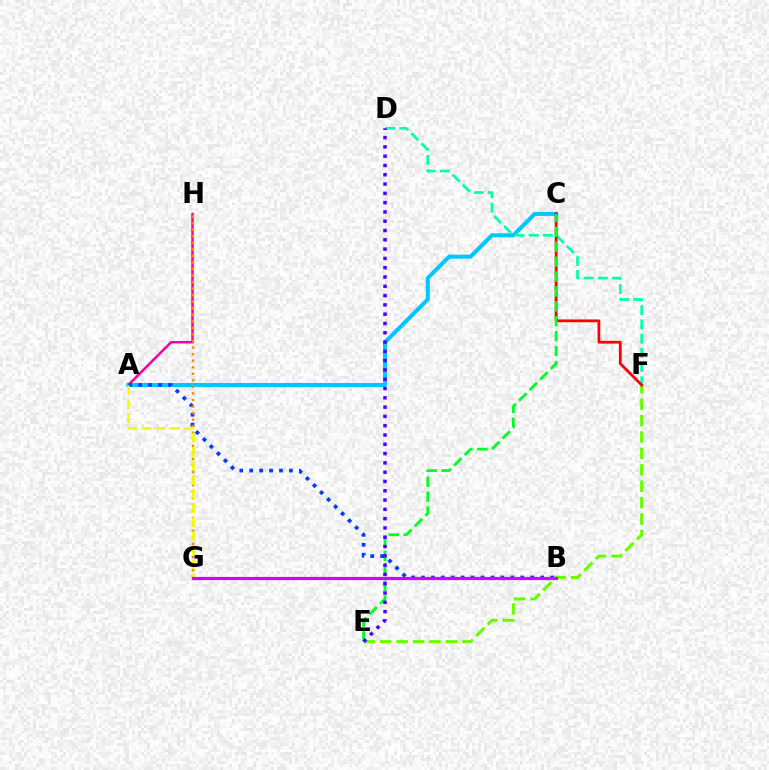{('E', 'F'): [{'color': '#66ff00', 'line_style': 'dashed', 'thickness': 2.23}], ('A', 'H'): [{'color': '#ff00a0', 'line_style': 'solid', 'thickness': 1.81}], ('A', 'C'): [{'color': '#00c7ff', 'line_style': 'solid', 'thickness': 2.9}], ('D', 'F'): [{'color': '#00ffaf', 'line_style': 'dashed', 'thickness': 1.93}], ('C', 'F'): [{'color': '#ff0000', 'line_style': 'solid', 'thickness': 2.01}], ('C', 'E'): [{'color': '#00ff27', 'line_style': 'dashed', 'thickness': 2.03}], ('A', 'B'): [{'color': '#003fff', 'line_style': 'dotted', 'thickness': 2.7}], ('D', 'E'): [{'color': '#4f00ff', 'line_style': 'dotted', 'thickness': 2.53}], ('G', 'H'): [{'color': '#ff8800', 'line_style': 'dotted', 'thickness': 1.78}], ('A', 'G'): [{'color': '#eeff00', 'line_style': 'dashed', 'thickness': 1.91}], ('B', 'G'): [{'color': '#d600ff', 'line_style': 'solid', 'thickness': 2.3}]}